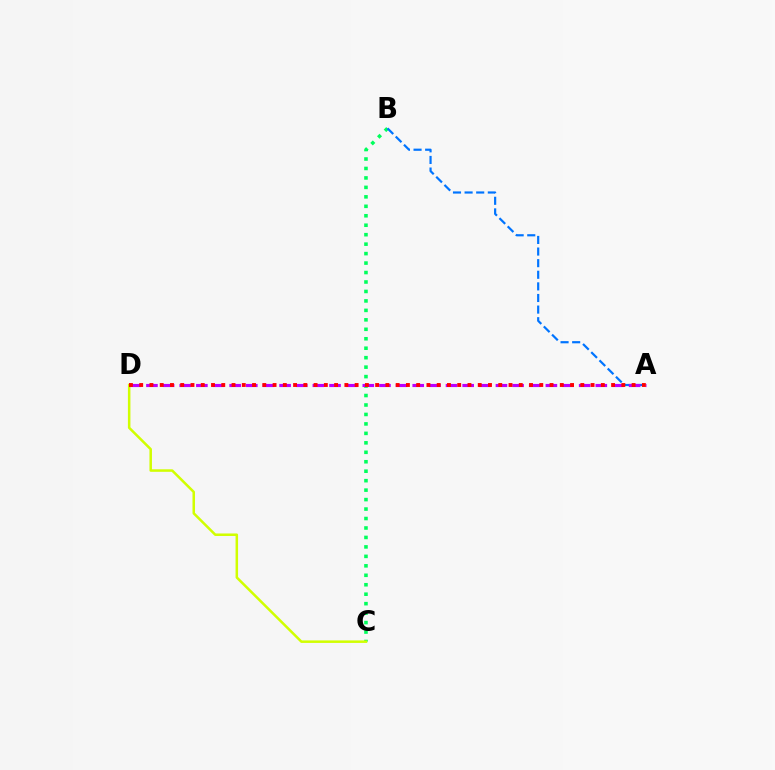{('B', 'C'): [{'color': '#00ff5c', 'line_style': 'dotted', 'thickness': 2.57}], ('C', 'D'): [{'color': '#d1ff00', 'line_style': 'solid', 'thickness': 1.81}], ('A', 'B'): [{'color': '#0074ff', 'line_style': 'dashed', 'thickness': 1.58}], ('A', 'D'): [{'color': '#b900ff', 'line_style': 'dashed', 'thickness': 2.26}, {'color': '#ff0000', 'line_style': 'dotted', 'thickness': 2.79}]}